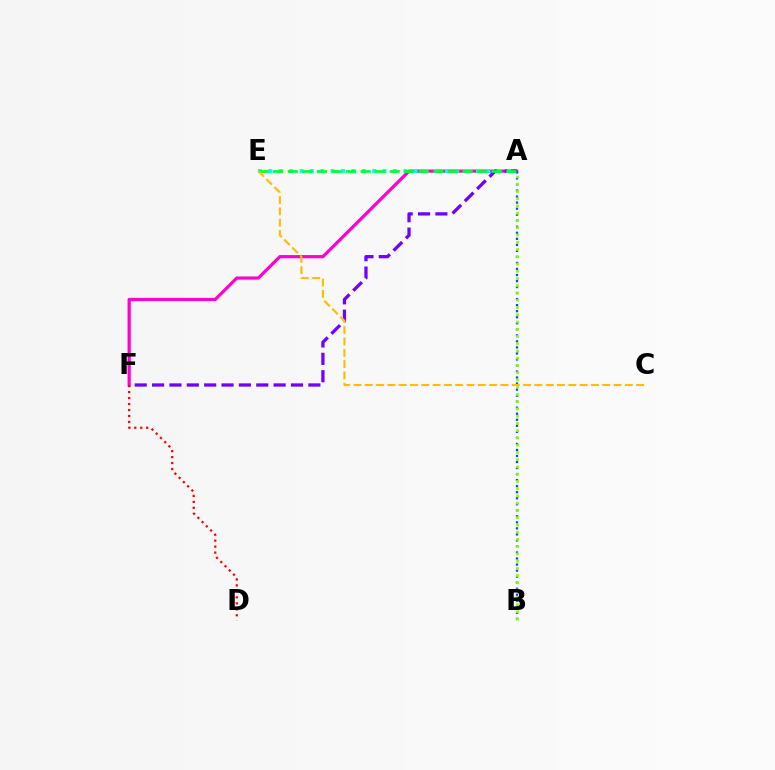{('A', 'F'): [{'color': '#ff00cf', 'line_style': 'solid', 'thickness': 2.3}, {'color': '#7200ff', 'line_style': 'dashed', 'thickness': 2.36}], ('A', 'E'): [{'color': '#00fff6', 'line_style': 'dotted', 'thickness': 2.82}, {'color': '#00ff39', 'line_style': 'dashed', 'thickness': 1.98}], ('A', 'B'): [{'color': '#004bff', 'line_style': 'dotted', 'thickness': 1.64}, {'color': '#84ff00', 'line_style': 'dotted', 'thickness': 1.97}], ('D', 'F'): [{'color': '#ff0000', 'line_style': 'dotted', 'thickness': 1.62}], ('C', 'E'): [{'color': '#ffbd00', 'line_style': 'dashed', 'thickness': 1.54}]}